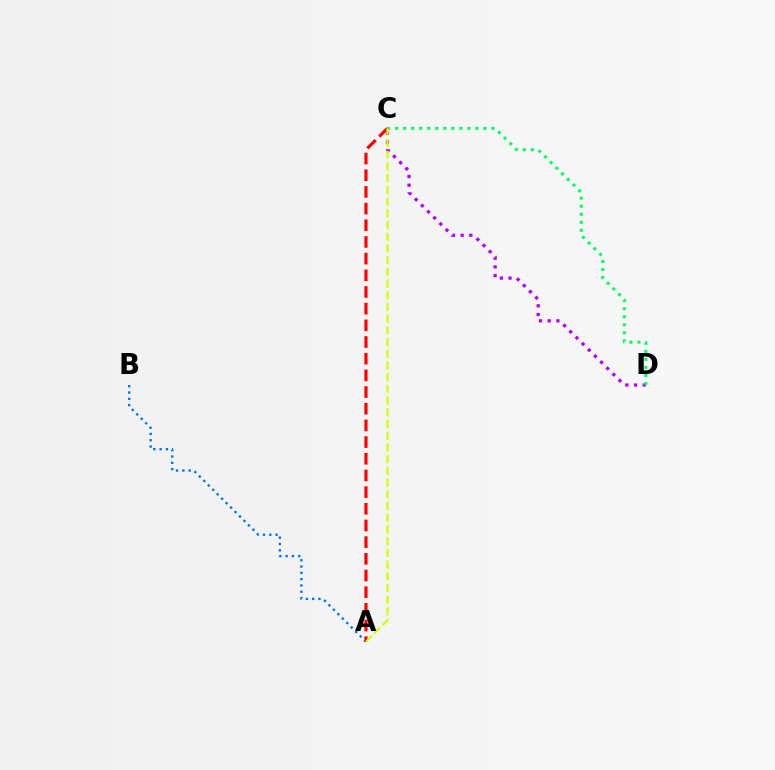{('C', 'D'): [{'color': '#b900ff', 'line_style': 'dotted', 'thickness': 2.36}, {'color': '#00ff5c', 'line_style': 'dotted', 'thickness': 2.18}], ('A', 'B'): [{'color': '#0074ff', 'line_style': 'dotted', 'thickness': 1.71}], ('A', 'C'): [{'color': '#ff0000', 'line_style': 'dashed', 'thickness': 2.27}, {'color': '#d1ff00', 'line_style': 'dashed', 'thickness': 1.59}]}